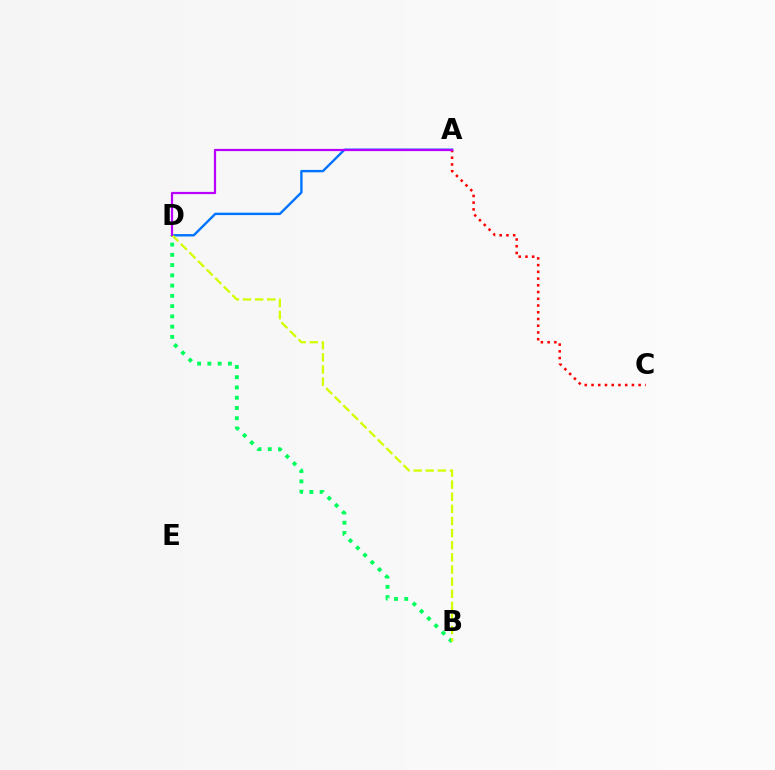{('A', 'C'): [{'color': '#ff0000', 'line_style': 'dotted', 'thickness': 1.83}], ('A', 'D'): [{'color': '#0074ff', 'line_style': 'solid', 'thickness': 1.72}, {'color': '#b900ff', 'line_style': 'solid', 'thickness': 1.61}], ('B', 'D'): [{'color': '#00ff5c', 'line_style': 'dotted', 'thickness': 2.79}, {'color': '#d1ff00', 'line_style': 'dashed', 'thickness': 1.65}]}